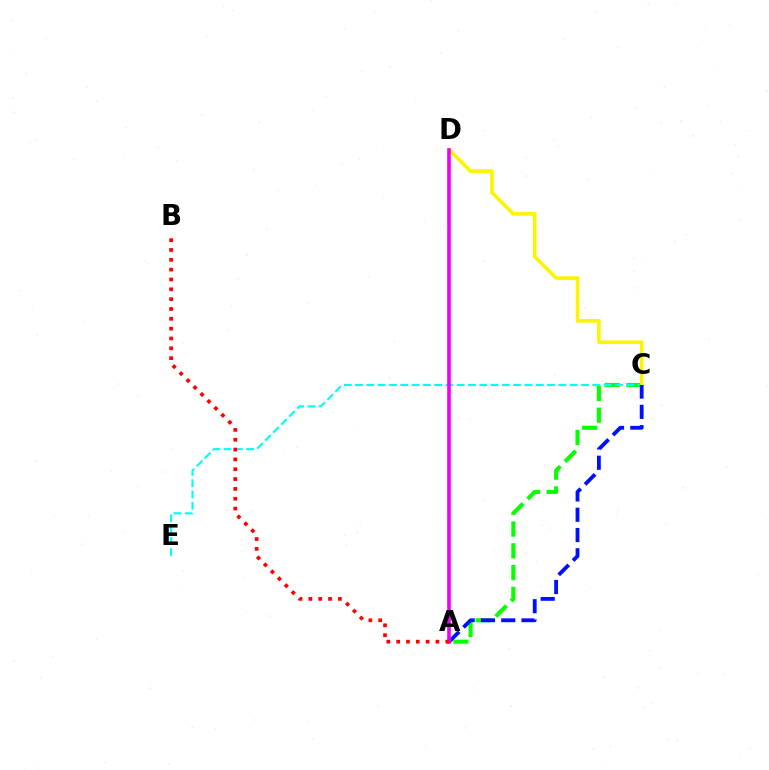{('A', 'C'): [{'color': '#08ff00', 'line_style': 'dashed', 'thickness': 2.96}, {'color': '#0010ff', 'line_style': 'dashed', 'thickness': 2.76}], ('C', 'E'): [{'color': '#00fff6', 'line_style': 'dashed', 'thickness': 1.53}], ('C', 'D'): [{'color': '#fcf500', 'line_style': 'solid', 'thickness': 2.62}], ('A', 'D'): [{'color': '#ee00ff', 'line_style': 'solid', 'thickness': 2.59}], ('A', 'B'): [{'color': '#ff0000', 'line_style': 'dotted', 'thickness': 2.67}]}